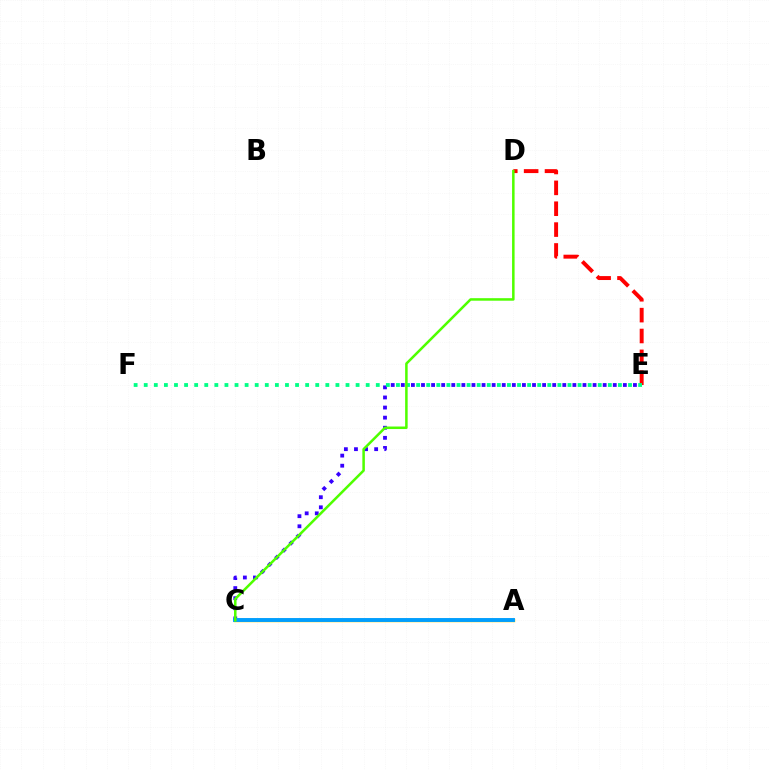{('C', 'E'): [{'color': '#3700ff', 'line_style': 'dotted', 'thickness': 2.74}], ('A', 'C'): [{'color': '#ffd500', 'line_style': 'solid', 'thickness': 2.5}, {'color': '#ff00ed', 'line_style': 'dotted', 'thickness': 1.58}, {'color': '#009eff', 'line_style': 'solid', 'thickness': 2.81}], ('D', 'E'): [{'color': '#ff0000', 'line_style': 'dashed', 'thickness': 2.83}], ('E', 'F'): [{'color': '#00ff86', 'line_style': 'dotted', 'thickness': 2.74}], ('C', 'D'): [{'color': '#4fff00', 'line_style': 'solid', 'thickness': 1.82}]}